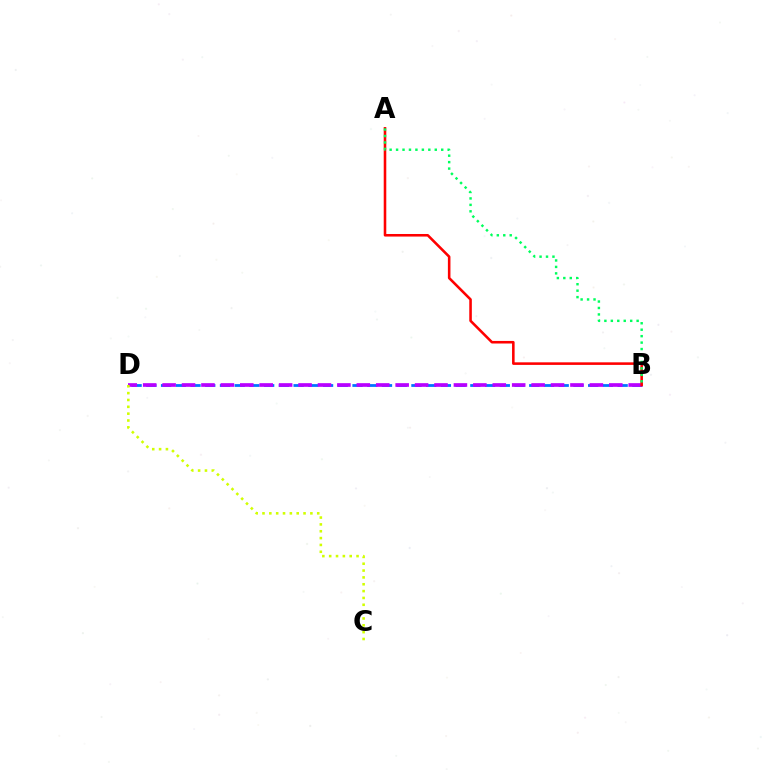{('B', 'D'): [{'color': '#0074ff', 'line_style': 'dashed', 'thickness': 2.0}, {'color': '#b900ff', 'line_style': 'dashed', 'thickness': 2.64}], ('C', 'D'): [{'color': '#d1ff00', 'line_style': 'dotted', 'thickness': 1.86}], ('A', 'B'): [{'color': '#ff0000', 'line_style': 'solid', 'thickness': 1.85}, {'color': '#00ff5c', 'line_style': 'dotted', 'thickness': 1.75}]}